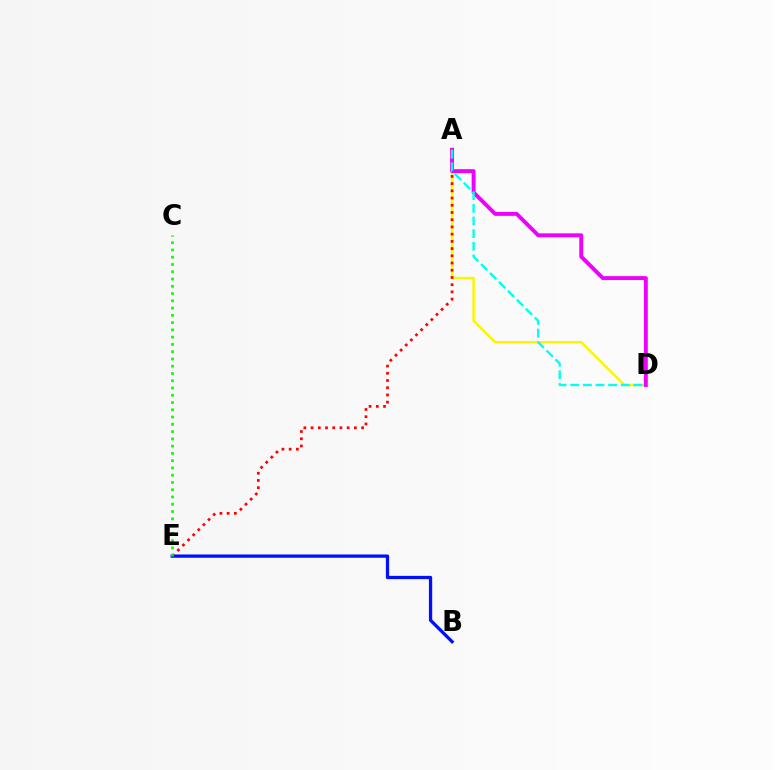{('A', 'D'): [{'color': '#fcf500', 'line_style': 'solid', 'thickness': 1.8}, {'color': '#ee00ff', 'line_style': 'solid', 'thickness': 2.81}, {'color': '#00fff6', 'line_style': 'dashed', 'thickness': 1.72}], ('A', 'E'): [{'color': '#ff0000', 'line_style': 'dotted', 'thickness': 1.96}], ('B', 'E'): [{'color': '#0010ff', 'line_style': 'solid', 'thickness': 2.36}], ('C', 'E'): [{'color': '#08ff00', 'line_style': 'dotted', 'thickness': 1.97}]}